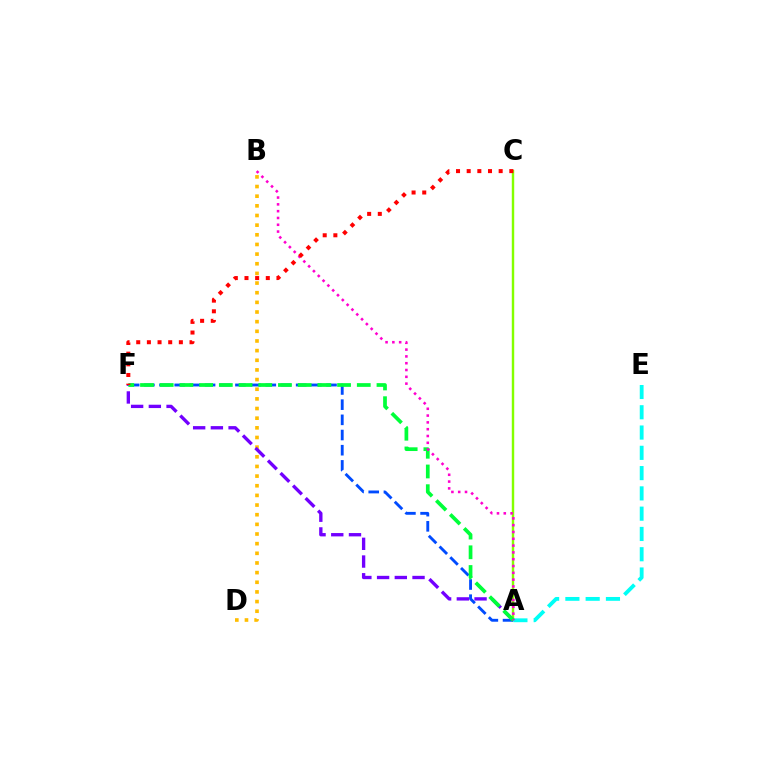{('A', 'C'): [{'color': '#84ff00', 'line_style': 'solid', 'thickness': 1.75}], ('A', 'F'): [{'color': '#004bff', 'line_style': 'dashed', 'thickness': 2.06}, {'color': '#7200ff', 'line_style': 'dashed', 'thickness': 2.41}, {'color': '#00ff39', 'line_style': 'dashed', 'thickness': 2.68}], ('B', 'D'): [{'color': '#ffbd00', 'line_style': 'dotted', 'thickness': 2.62}], ('A', 'E'): [{'color': '#00fff6', 'line_style': 'dashed', 'thickness': 2.76}], ('A', 'B'): [{'color': '#ff00cf', 'line_style': 'dotted', 'thickness': 1.85}], ('C', 'F'): [{'color': '#ff0000', 'line_style': 'dotted', 'thickness': 2.9}]}